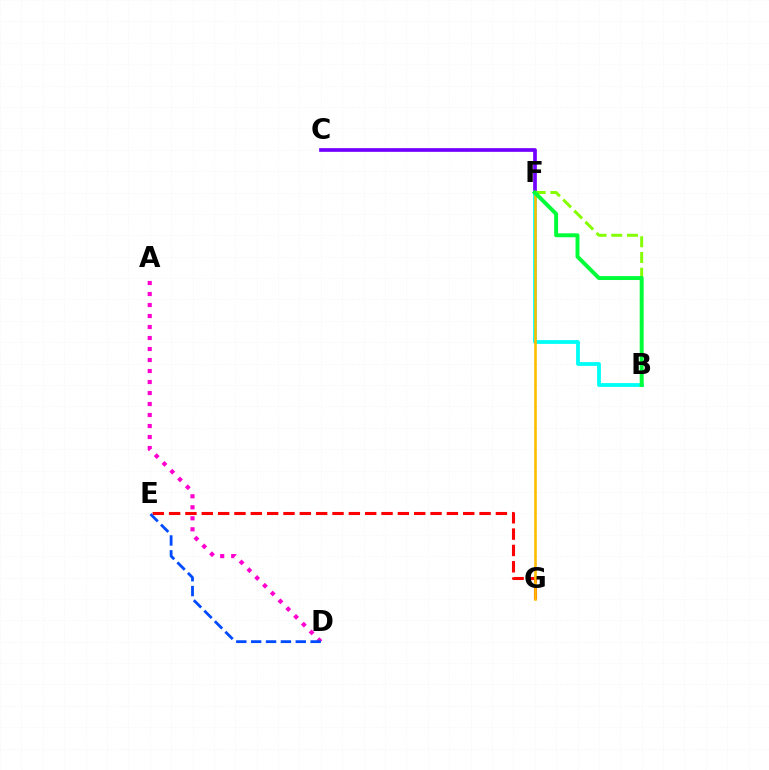{('C', 'F'): [{'color': '#7200ff', 'line_style': 'solid', 'thickness': 2.66}], ('E', 'G'): [{'color': '#ff0000', 'line_style': 'dashed', 'thickness': 2.22}], ('A', 'D'): [{'color': '#ff00cf', 'line_style': 'dotted', 'thickness': 2.99}], ('B', 'F'): [{'color': '#00fff6', 'line_style': 'solid', 'thickness': 2.75}, {'color': '#84ff00', 'line_style': 'dashed', 'thickness': 2.13}, {'color': '#00ff39', 'line_style': 'solid', 'thickness': 2.83}], ('F', 'G'): [{'color': '#ffbd00', 'line_style': 'solid', 'thickness': 1.87}], ('D', 'E'): [{'color': '#004bff', 'line_style': 'dashed', 'thickness': 2.02}]}